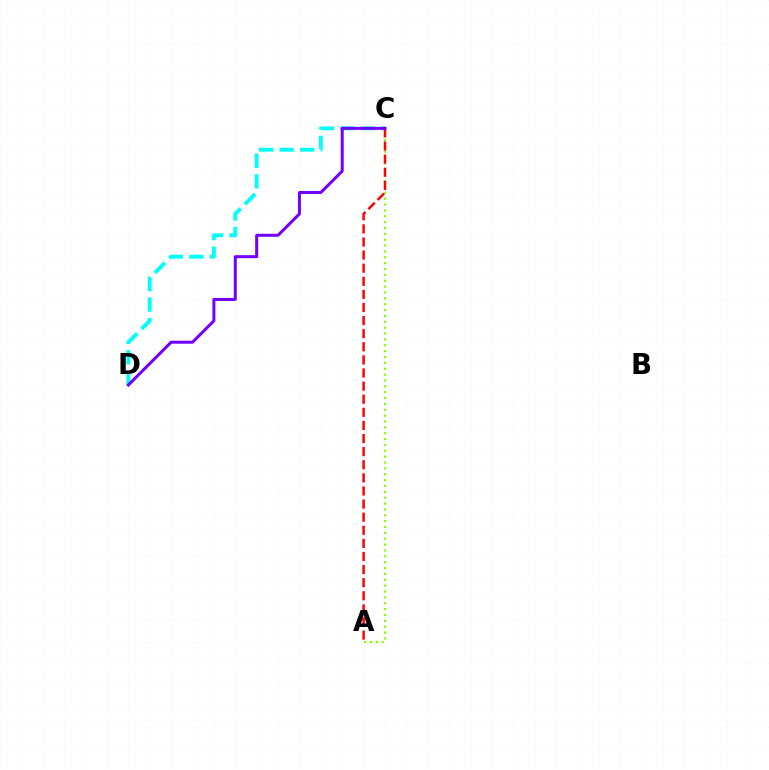{('C', 'D'): [{'color': '#00fff6', 'line_style': 'dashed', 'thickness': 2.79}, {'color': '#7200ff', 'line_style': 'solid', 'thickness': 2.16}], ('A', 'C'): [{'color': '#84ff00', 'line_style': 'dotted', 'thickness': 1.59}, {'color': '#ff0000', 'line_style': 'dashed', 'thickness': 1.78}]}